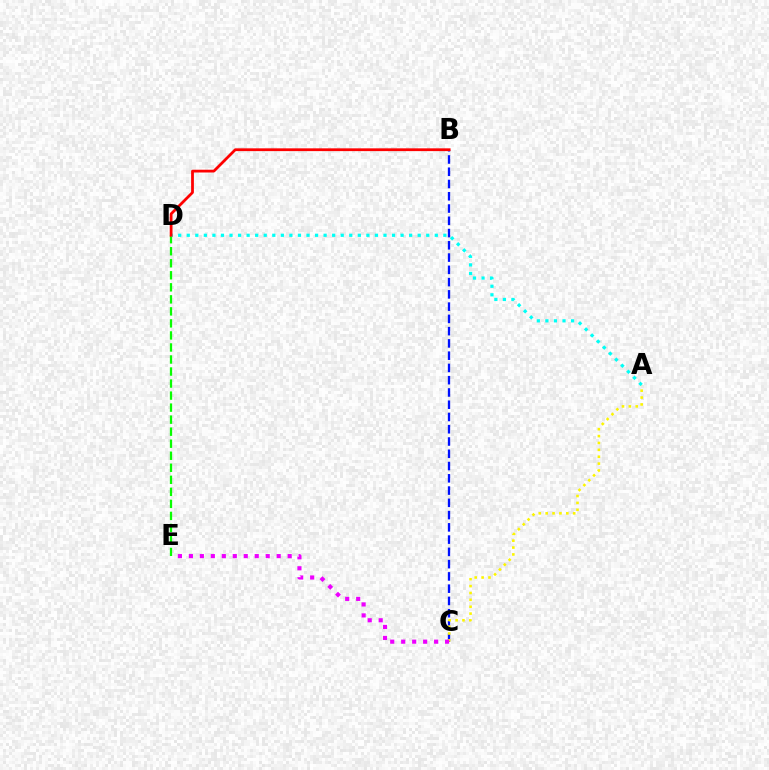{('B', 'C'): [{'color': '#0010ff', 'line_style': 'dashed', 'thickness': 1.67}], ('D', 'E'): [{'color': '#08ff00', 'line_style': 'dashed', 'thickness': 1.63}], ('A', 'D'): [{'color': '#00fff6', 'line_style': 'dotted', 'thickness': 2.32}], ('A', 'C'): [{'color': '#fcf500', 'line_style': 'dotted', 'thickness': 1.87}], ('B', 'D'): [{'color': '#ff0000', 'line_style': 'solid', 'thickness': 2.0}], ('C', 'E'): [{'color': '#ee00ff', 'line_style': 'dotted', 'thickness': 2.98}]}